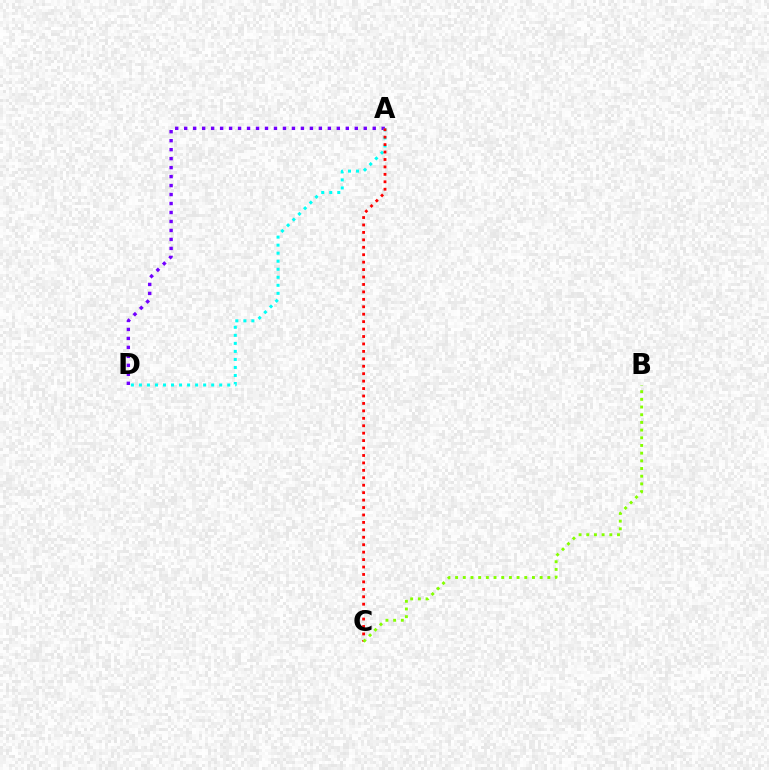{('A', 'D'): [{'color': '#7200ff', 'line_style': 'dotted', 'thickness': 2.44}, {'color': '#00fff6', 'line_style': 'dotted', 'thickness': 2.18}], ('A', 'C'): [{'color': '#ff0000', 'line_style': 'dotted', 'thickness': 2.02}], ('B', 'C'): [{'color': '#84ff00', 'line_style': 'dotted', 'thickness': 2.09}]}